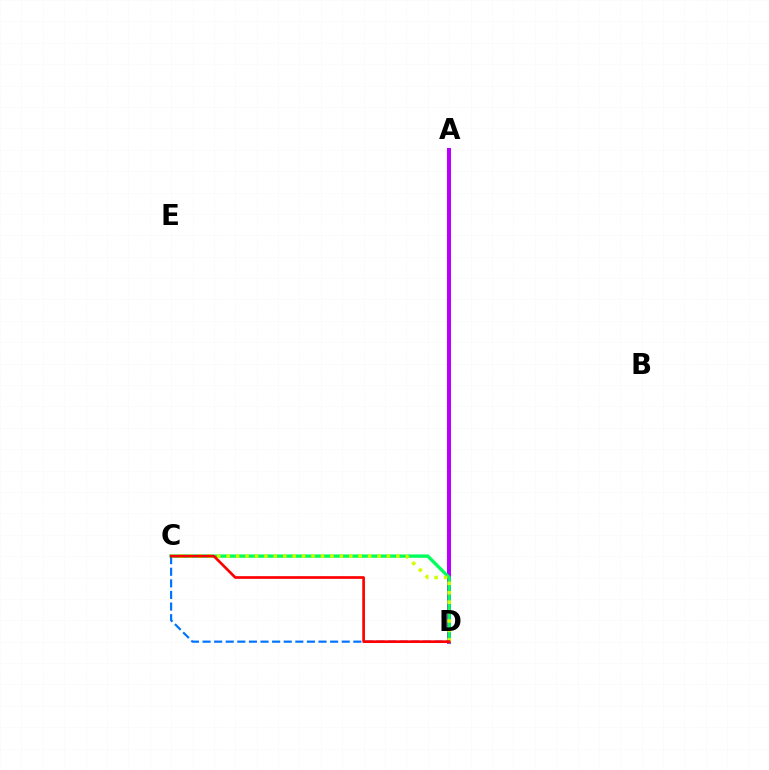{('A', 'D'): [{'color': '#b900ff', 'line_style': 'solid', 'thickness': 2.9}], ('C', 'D'): [{'color': '#00ff5c', 'line_style': 'solid', 'thickness': 2.41}, {'color': '#d1ff00', 'line_style': 'dotted', 'thickness': 2.56}, {'color': '#0074ff', 'line_style': 'dashed', 'thickness': 1.58}, {'color': '#ff0000', 'line_style': 'solid', 'thickness': 1.93}]}